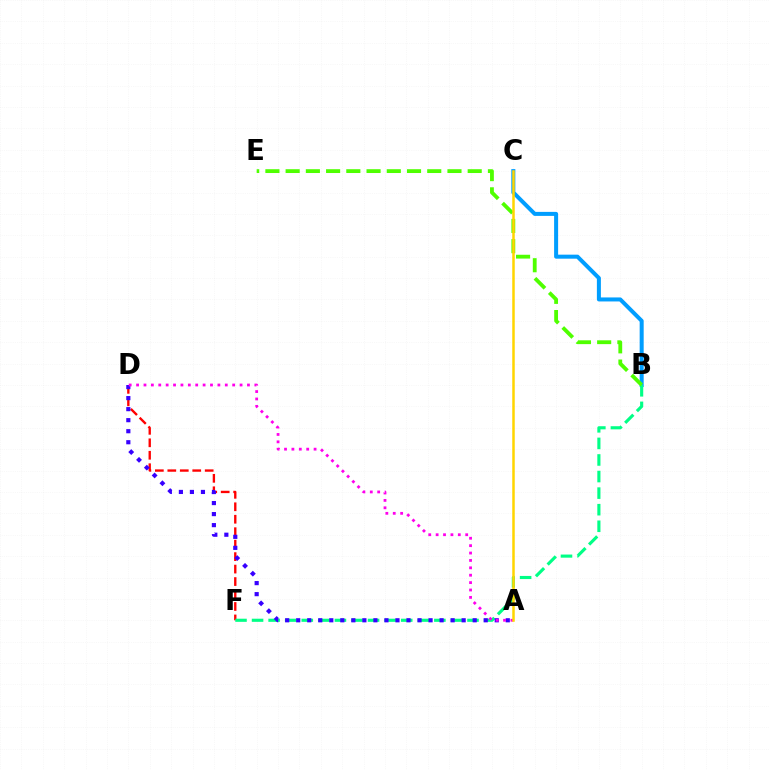{('B', 'C'): [{'color': '#009eff', 'line_style': 'solid', 'thickness': 2.89}], ('D', 'F'): [{'color': '#ff0000', 'line_style': 'dashed', 'thickness': 1.69}], ('B', 'F'): [{'color': '#00ff86', 'line_style': 'dashed', 'thickness': 2.25}], ('A', 'D'): [{'color': '#3700ff', 'line_style': 'dotted', 'thickness': 3.0}, {'color': '#ff00ed', 'line_style': 'dotted', 'thickness': 2.01}], ('B', 'E'): [{'color': '#4fff00', 'line_style': 'dashed', 'thickness': 2.75}], ('A', 'C'): [{'color': '#ffd500', 'line_style': 'solid', 'thickness': 1.81}]}